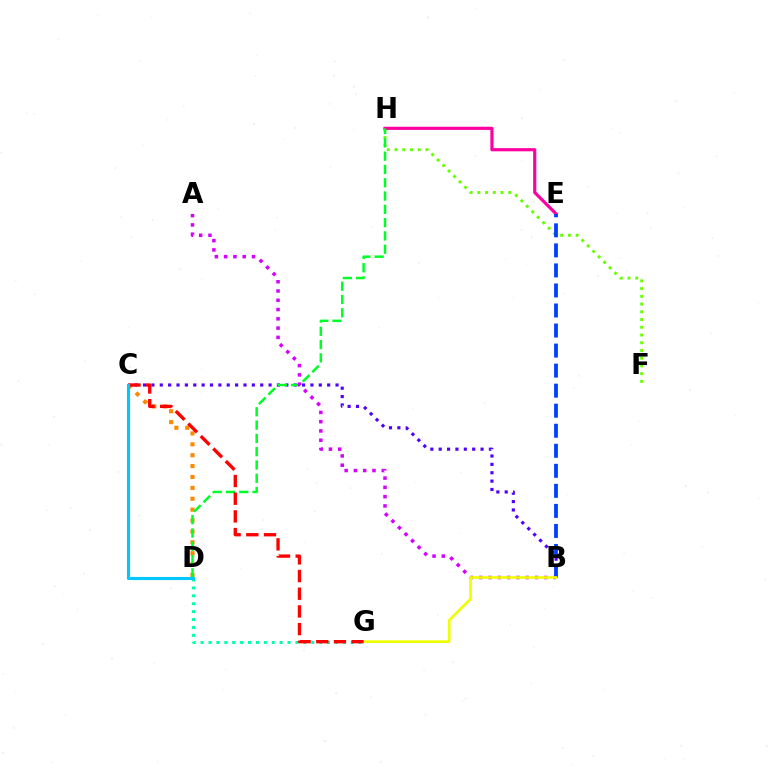{('B', 'C'): [{'color': '#4f00ff', 'line_style': 'dotted', 'thickness': 2.27}], ('C', 'D'): [{'color': '#ff8800', 'line_style': 'dotted', 'thickness': 2.96}, {'color': '#00c7ff', 'line_style': 'solid', 'thickness': 2.23}], ('F', 'H'): [{'color': '#66ff00', 'line_style': 'dotted', 'thickness': 2.1}], ('E', 'H'): [{'color': '#ff00a0', 'line_style': 'solid', 'thickness': 2.28}], ('B', 'E'): [{'color': '#003fff', 'line_style': 'dashed', 'thickness': 2.72}], ('D', 'H'): [{'color': '#00ff27', 'line_style': 'dashed', 'thickness': 1.81}], ('A', 'B'): [{'color': '#d600ff', 'line_style': 'dotted', 'thickness': 2.52}], ('B', 'G'): [{'color': '#eeff00', 'line_style': 'solid', 'thickness': 1.89}], ('D', 'G'): [{'color': '#00ffaf', 'line_style': 'dotted', 'thickness': 2.15}], ('C', 'G'): [{'color': '#ff0000', 'line_style': 'dashed', 'thickness': 2.4}]}